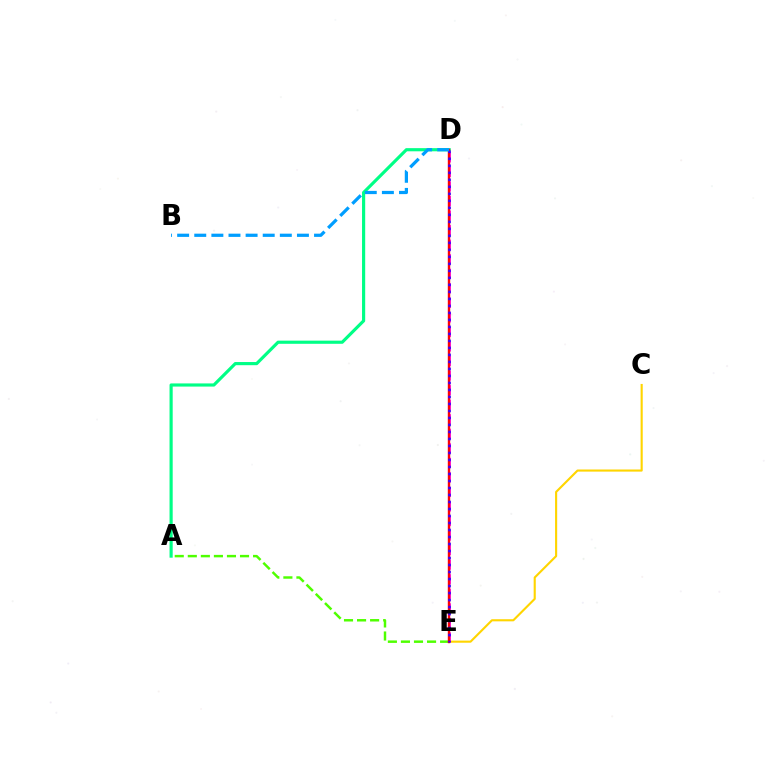{('A', 'E'): [{'color': '#4fff00', 'line_style': 'dashed', 'thickness': 1.77}], ('A', 'D'): [{'color': '#00ff86', 'line_style': 'solid', 'thickness': 2.27}], ('C', 'E'): [{'color': '#ffd500', 'line_style': 'solid', 'thickness': 1.53}], ('D', 'E'): [{'color': '#ff00ed', 'line_style': 'dashed', 'thickness': 1.98}, {'color': '#ff0000', 'line_style': 'solid', 'thickness': 1.74}, {'color': '#3700ff', 'line_style': 'dotted', 'thickness': 1.9}], ('B', 'D'): [{'color': '#009eff', 'line_style': 'dashed', 'thickness': 2.32}]}